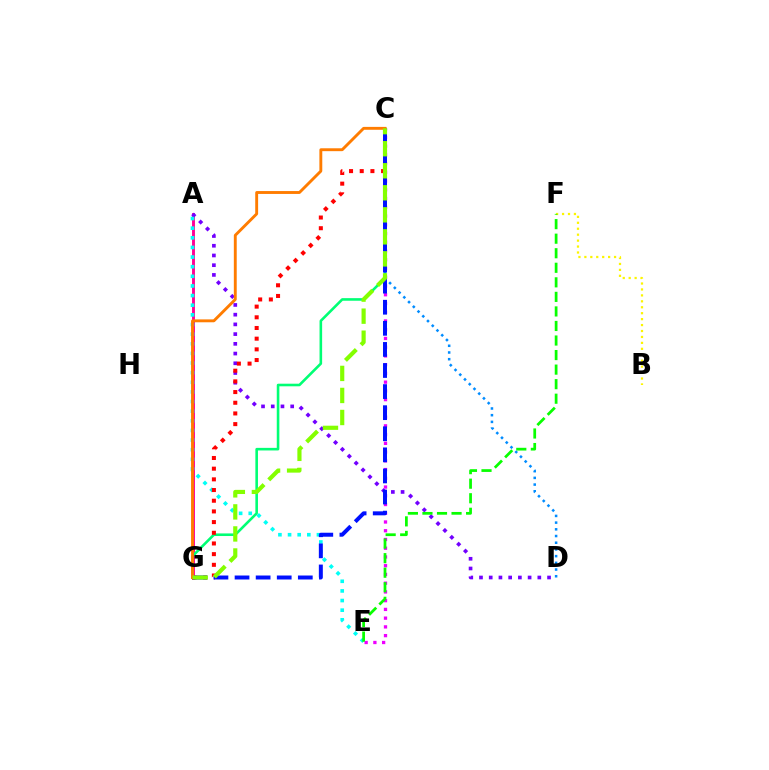{('A', 'G'): [{'color': '#ff0094', 'line_style': 'solid', 'thickness': 2.09}], ('A', 'D'): [{'color': '#7200ff', 'line_style': 'dotted', 'thickness': 2.64}], ('B', 'F'): [{'color': '#fcf500', 'line_style': 'dotted', 'thickness': 1.61}], ('A', 'E'): [{'color': '#00fff6', 'line_style': 'dotted', 'thickness': 2.62}], ('C', 'G'): [{'color': '#00ff74', 'line_style': 'solid', 'thickness': 1.87}, {'color': '#ff0000', 'line_style': 'dotted', 'thickness': 2.9}, {'color': '#0010ff', 'line_style': 'dashed', 'thickness': 2.86}, {'color': '#ff7c00', 'line_style': 'solid', 'thickness': 2.08}, {'color': '#84ff00', 'line_style': 'dashed', 'thickness': 2.99}], ('C', 'E'): [{'color': '#ee00ff', 'line_style': 'dotted', 'thickness': 2.37}], ('C', 'D'): [{'color': '#008cff', 'line_style': 'dotted', 'thickness': 1.82}], ('E', 'F'): [{'color': '#08ff00', 'line_style': 'dashed', 'thickness': 1.98}]}